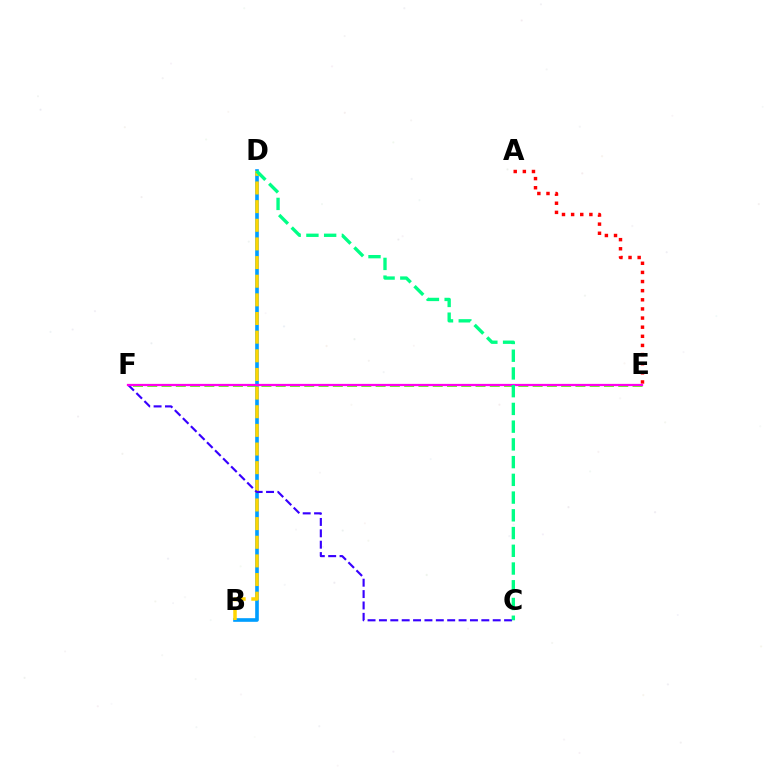{('B', 'D'): [{'color': '#009eff', 'line_style': 'solid', 'thickness': 2.62}, {'color': '#ffd500', 'line_style': 'dashed', 'thickness': 2.53}], ('A', 'E'): [{'color': '#ff0000', 'line_style': 'dotted', 'thickness': 2.48}], ('E', 'F'): [{'color': '#4fff00', 'line_style': 'dashed', 'thickness': 1.94}, {'color': '#ff00ed', 'line_style': 'solid', 'thickness': 1.62}], ('C', 'F'): [{'color': '#3700ff', 'line_style': 'dashed', 'thickness': 1.55}], ('C', 'D'): [{'color': '#00ff86', 'line_style': 'dashed', 'thickness': 2.41}]}